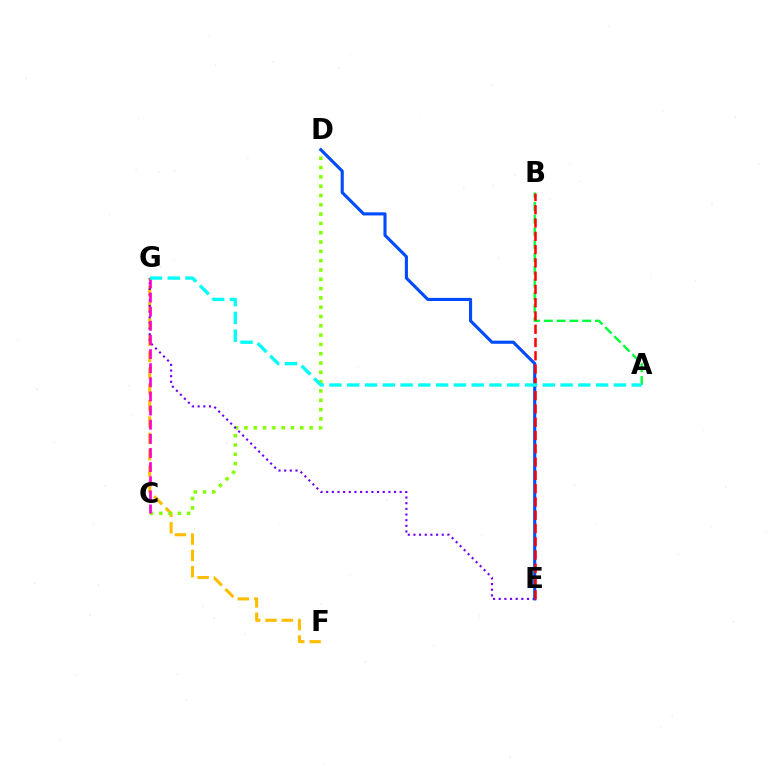{('F', 'G'): [{'color': '#ffbd00', 'line_style': 'dashed', 'thickness': 2.22}], ('C', 'D'): [{'color': '#84ff00', 'line_style': 'dotted', 'thickness': 2.53}], ('A', 'B'): [{'color': '#00ff39', 'line_style': 'dashed', 'thickness': 1.74}], ('E', 'G'): [{'color': '#7200ff', 'line_style': 'dotted', 'thickness': 1.54}], ('C', 'G'): [{'color': '#ff00cf', 'line_style': 'dashed', 'thickness': 1.92}], ('D', 'E'): [{'color': '#004bff', 'line_style': 'solid', 'thickness': 2.23}], ('B', 'E'): [{'color': '#ff0000', 'line_style': 'dashed', 'thickness': 1.8}], ('A', 'G'): [{'color': '#00fff6', 'line_style': 'dashed', 'thickness': 2.42}]}